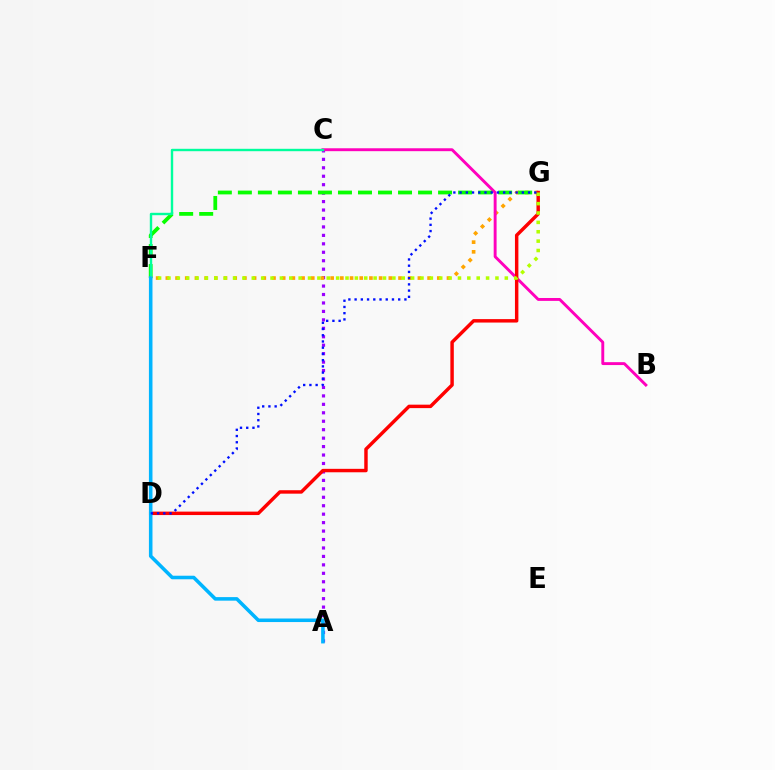{('A', 'C'): [{'color': '#9b00ff', 'line_style': 'dotted', 'thickness': 2.3}], ('F', 'G'): [{'color': '#ffa500', 'line_style': 'dotted', 'thickness': 2.63}, {'color': '#08ff00', 'line_style': 'dashed', 'thickness': 2.72}, {'color': '#b3ff00', 'line_style': 'dotted', 'thickness': 2.55}], ('B', 'C'): [{'color': '#ff00bd', 'line_style': 'solid', 'thickness': 2.09}], ('D', 'G'): [{'color': '#ff0000', 'line_style': 'solid', 'thickness': 2.48}, {'color': '#0010ff', 'line_style': 'dotted', 'thickness': 1.69}], ('C', 'F'): [{'color': '#00ff9d', 'line_style': 'solid', 'thickness': 1.73}], ('A', 'F'): [{'color': '#00b5ff', 'line_style': 'solid', 'thickness': 2.56}]}